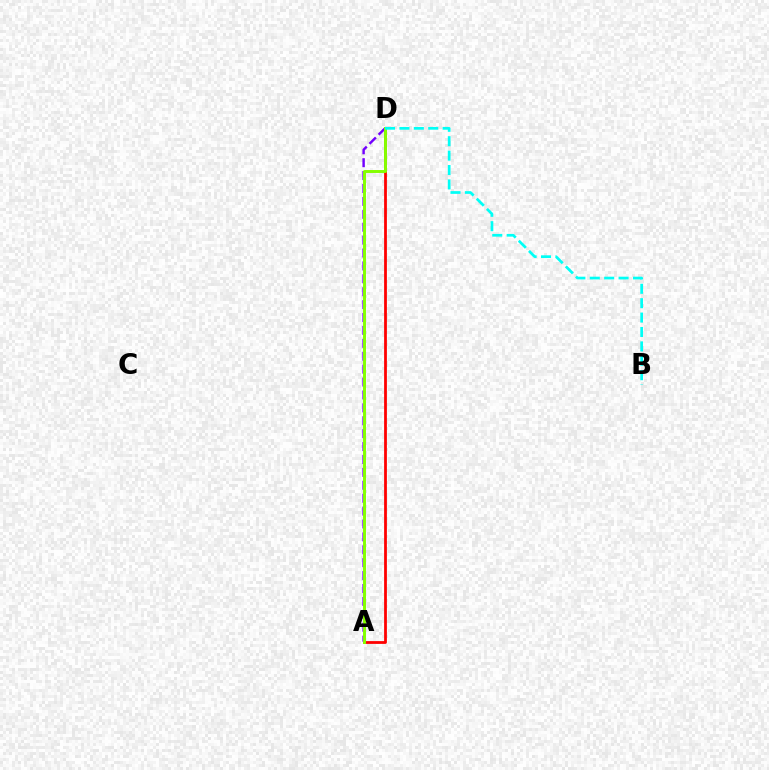{('A', 'D'): [{'color': '#ff0000', 'line_style': 'solid', 'thickness': 2.0}, {'color': '#7200ff', 'line_style': 'dashed', 'thickness': 1.75}, {'color': '#84ff00', 'line_style': 'solid', 'thickness': 2.11}], ('B', 'D'): [{'color': '#00fff6', 'line_style': 'dashed', 'thickness': 1.96}]}